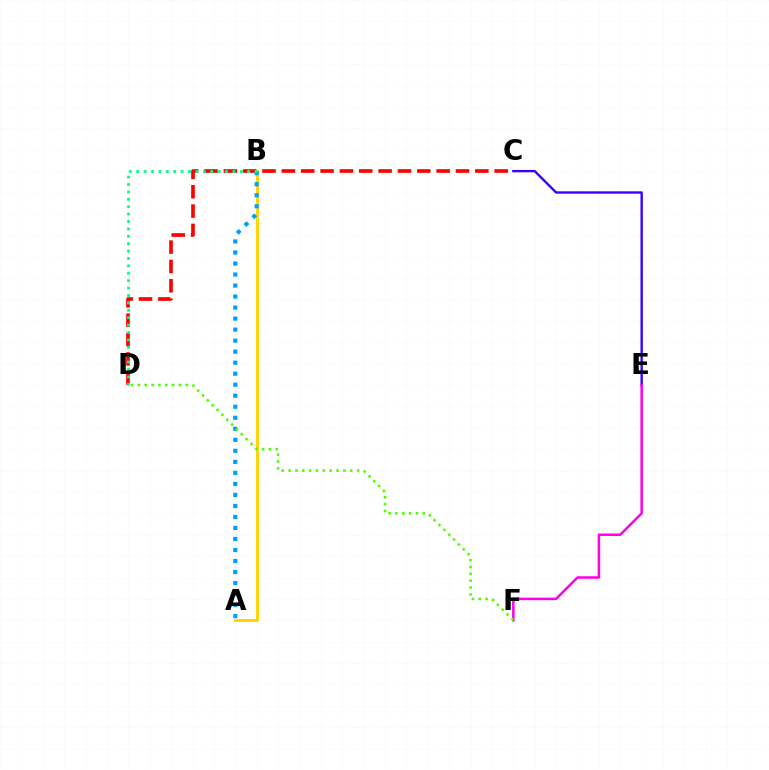{('C', 'E'): [{'color': '#3700ff', 'line_style': 'solid', 'thickness': 1.7}], ('C', 'D'): [{'color': '#ff0000', 'line_style': 'dashed', 'thickness': 2.63}], ('A', 'B'): [{'color': '#ffd500', 'line_style': 'solid', 'thickness': 2.09}, {'color': '#009eff', 'line_style': 'dotted', 'thickness': 2.99}], ('E', 'F'): [{'color': '#ff00ed', 'line_style': 'solid', 'thickness': 1.81}], ('B', 'D'): [{'color': '#00ff86', 'line_style': 'dotted', 'thickness': 2.01}], ('D', 'F'): [{'color': '#4fff00', 'line_style': 'dotted', 'thickness': 1.86}]}